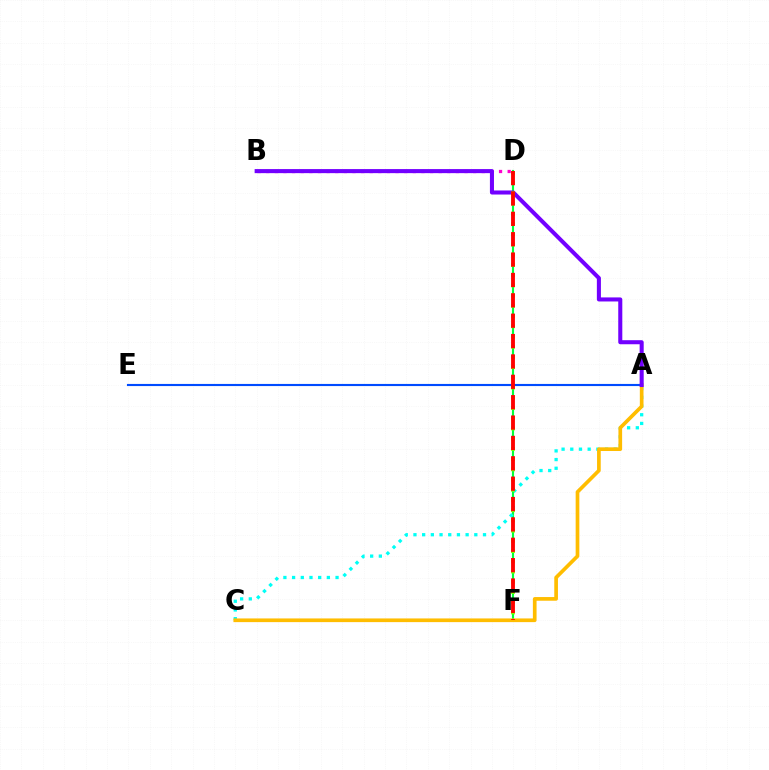{('D', 'F'): [{'color': '#00ff39', 'line_style': 'solid', 'thickness': 1.54}, {'color': '#84ff00', 'line_style': 'dotted', 'thickness': 2.78}, {'color': '#ff0000', 'line_style': 'dashed', 'thickness': 2.77}], ('A', 'C'): [{'color': '#00fff6', 'line_style': 'dotted', 'thickness': 2.36}, {'color': '#ffbd00', 'line_style': 'solid', 'thickness': 2.65}], ('A', 'E'): [{'color': '#004bff', 'line_style': 'solid', 'thickness': 1.54}], ('B', 'D'): [{'color': '#ff00cf', 'line_style': 'dotted', 'thickness': 2.34}], ('A', 'B'): [{'color': '#7200ff', 'line_style': 'solid', 'thickness': 2.92}]}